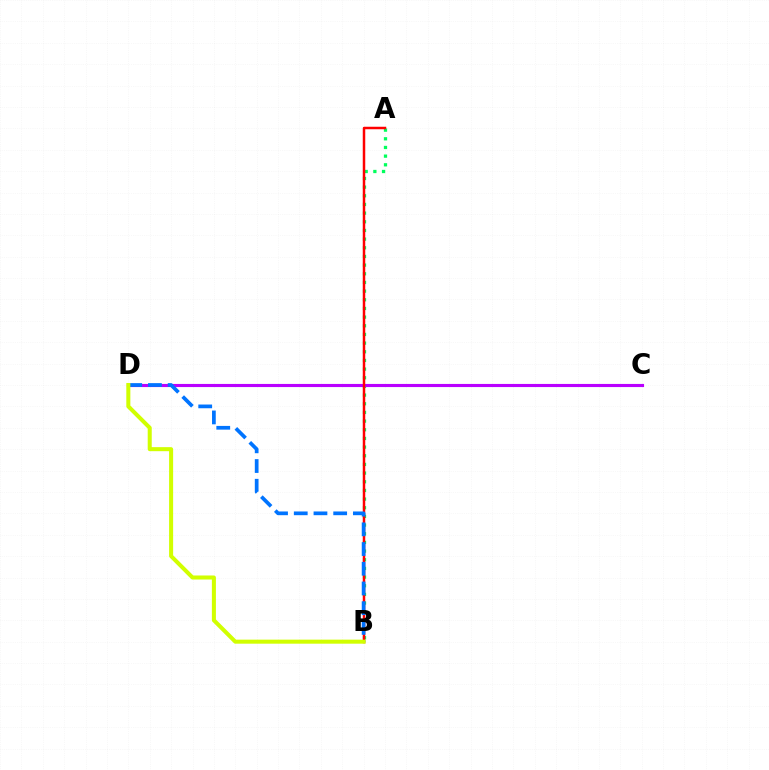{('A', 'B'): [{'color': '#00ff5c', 'line_style': 'dotted', 'thickness': 2.35}, {'color': '#ff0000', 'line_style': 'solid', 'thickness': 1.79}], ('C', 'D'): [{'color': '#b900ff', 'line_style': 'solid', 'thickness': 2.25}], ('B', 'D'): [{'color': '#0074ff', 'line_style': 'dashed', 'thickness': 2.68}, {'color': '#d1ff00', 'line_style': 'solid', 'thickness': 2.91}]}